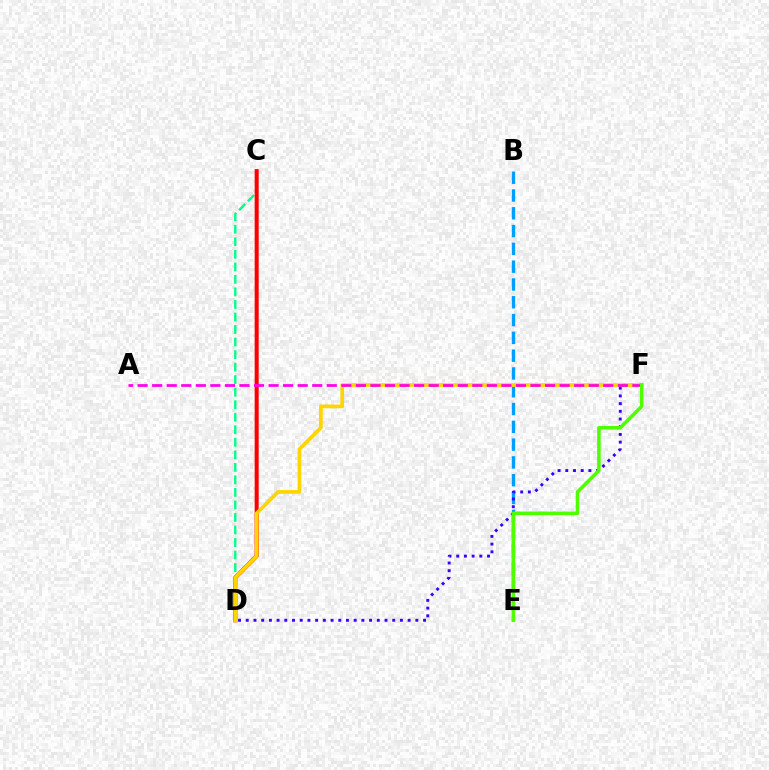{('B', 'E'): [{'color': '#009eff', 'line_style': 'dashed', 'thickness': 2.42}], ('C', 'D'): [{'color': '#00ff86', 'line_style': 'dashed', 'thickness': 1.7}, {'color': '#ff0000', 'line_style': 'solid', 'thickness': 2.91}], ('D', 'F'): [{'color': '#3700ff', 'line_style': 'dotted', 'thickness': 2.09}, {'color': '#ffd500', 'line_style': 'solid', 'thickness': 2.68}], ('A', 'F'): [{'color': '#ff00ed', 'line_style': 'dashed', 'thickness': 1.98}], ('E', 'F'): [{'color': '#4fff00', 'line_style': 'solid', 'thickness': 2.54}]}